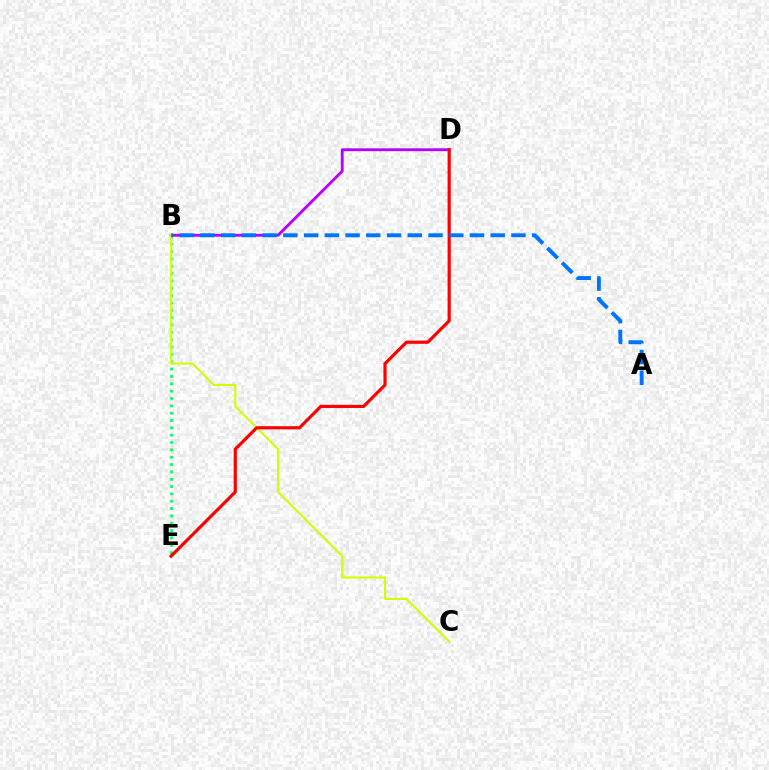{('B', 'E'): [{'color': '#00ff5c', 'line_style': 'dotted', 'thickness': 2.0}], ('B', 'D'): [{'color': '#b900ff', 'line_style': 'solid', 'thickness': 2.05}], ('B', 'C'): [{'color': '#d1ff00', 'line_style': 'solid', 'thickness': 1.53}], ('D', 'E'): [{'color': '#ff0000', 'line_style': 'solid', 'thickness': 2.28}], ('A', 'B'): [{'color': '#0074ff', 'line_style': 'dashed', 'thickness': 2.82}]}